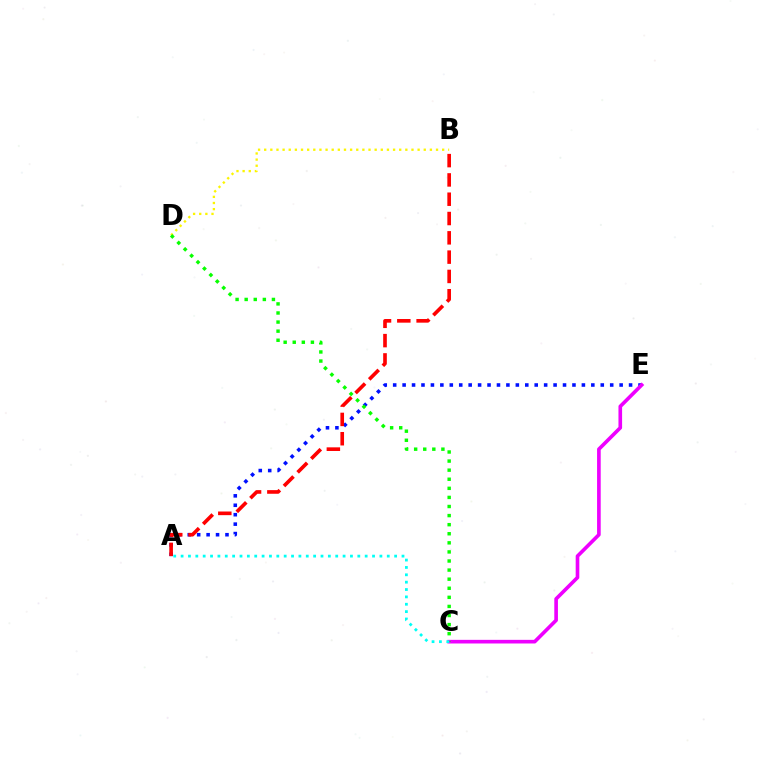{('A', 'E'): [{'color': '#0010ff', 'line_style': 'dotted', 'thickness': 2.56}], ('B', 'D'): [{'color': '#fcf500', 'line_style': 'dotted', 'thickness': 1.67}], ('A', 'B'): [{'color': '#ff0000', 'line_style': 'dashed', 'thickness': 2.62}], ('C', 'E'): [{'color': '#ee00ff', 'line_style': 'solid', 'thickness': 2.62}], ('C', 'D'): [{'color': '#08ff00', 'line_style': 'dotted', 'thickness': 2.47}], ('A', 'C'): [{'color': '#00fff6', 'line_style': 'dotted', 'thickness': 2.0}]}